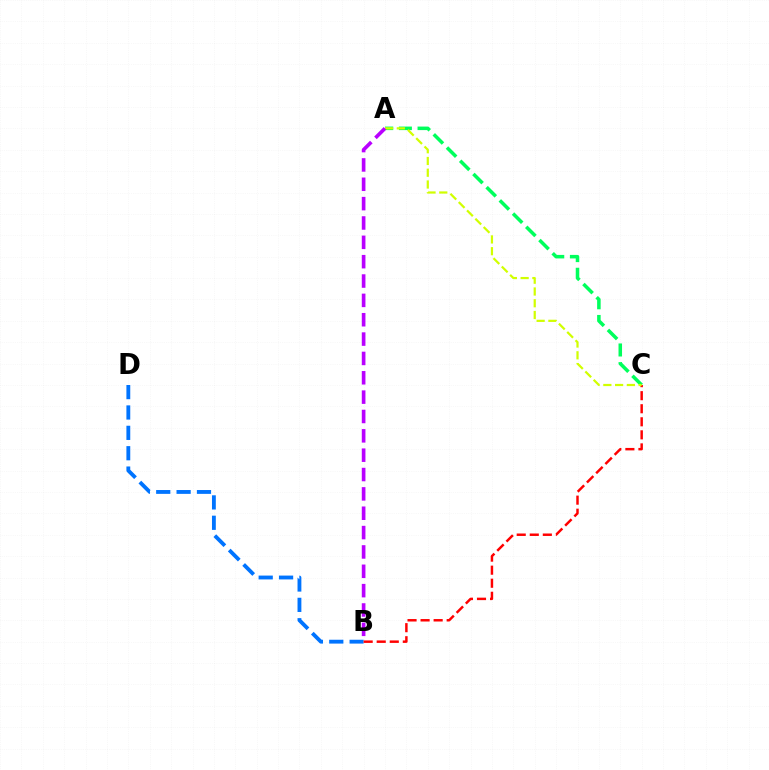{('A', 'C'): [{'color': '#00ff5c', 'line_style': 'dashed', 'thickness': 2.54}, {'color': '#d1ff00', 'line_style': 'dashed', 'thickness': 1.6}], ('B', 'D'): [{'color': '#0074ff', 'line_style': 'dashed', 'thickness': 2.77}], ('B', 'C'): [{'color': '#ff0000', 'line_style': 'dashed', 'thickness': 1.77}], ('A', 'B'): [{'color': '#b900ff', 'line_style': 'dashed', 'thickness': 2.63}]}